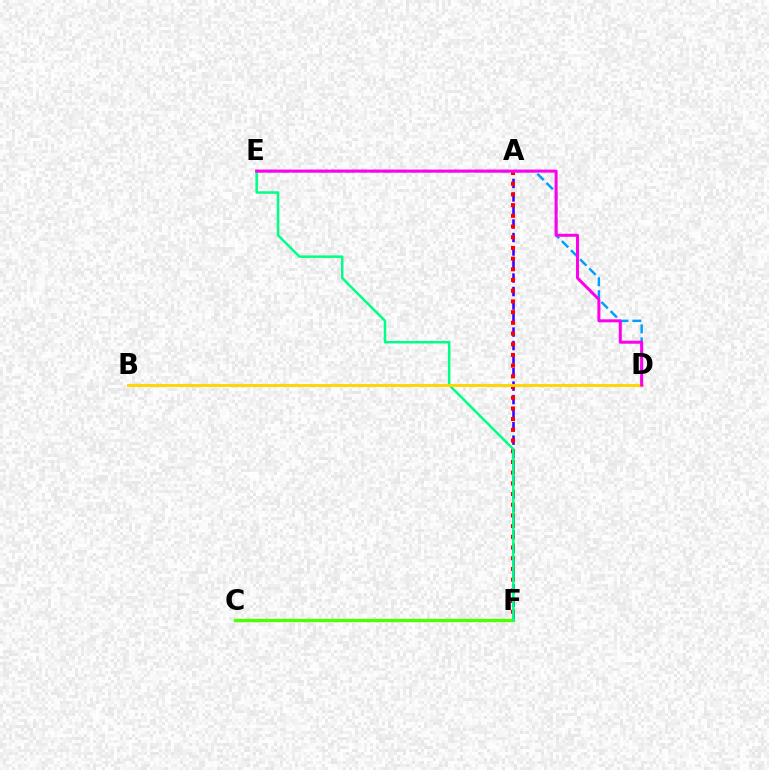{('A', 'F'): [{'color': '#3700ff', 'line_style': 'dashed', 'thickness': 1.84}, {'color': '#ff0000', 'line_style': 'dotted', 'thickness': 2.91}], ('D', 'E'): [{'color': '#009eff', 'line_style': 'dashed', 'thickness': 1.75}, {'color': '#ff00ed', 'line_style': 'solid', 'thickness': 2.17}], ('C', 'F'): [{'color': '#4fff00', 'line_style': 'solid', 'thickness': 2.43}], ('E', 'F'): [{'color': '#00ff86', 'line_style': 'solid', 'thickness': 1.81}], ('B', 'D'): [{'color': '#ffd500', 'line_style': 'solid', 'thickness': 2.07}]}